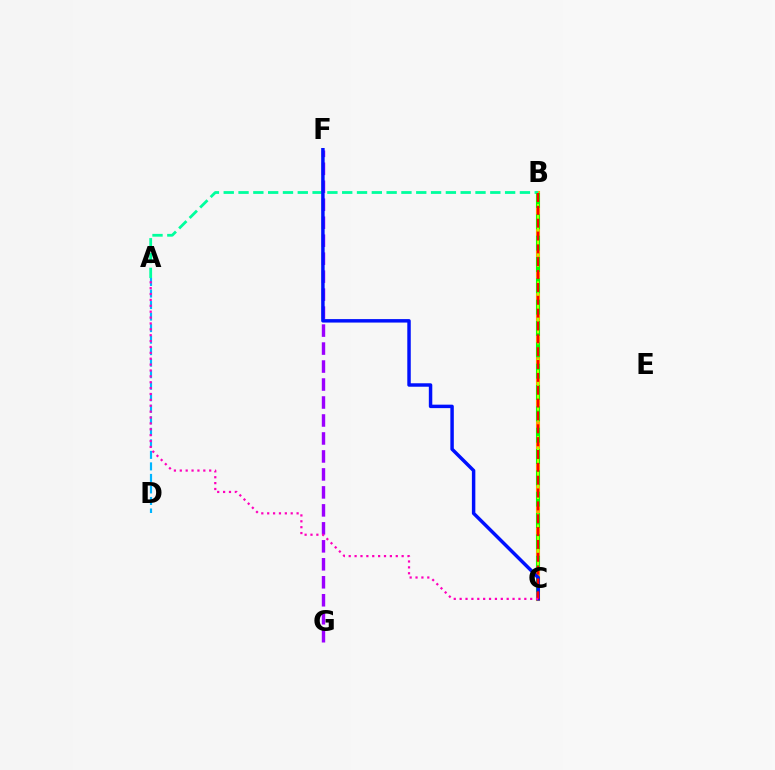{('B', 'C'): [{'color': '#ffa500', 'line_style': 'solid', 'thickness': 2.95}, {'color': '#08ff00', 'line_style': 'dashed', 'thickness': 2.9}, {'color': '#b3ff00', 'line_style': 'dashed', 'thickness': 1.5}, {'color': '#ff0000', 'line_style': 'dashed', 'thickness': 1.75}], ('F', 'G'): [{'color': '#9b00ff', 'line_style': 'dashed', 'thickness': 2.44}], ('A', 'B'): [{'color': '#00ff9d', 'line_style': 'dashed', 'thickness': 2.01}], ('C', 'F'): [{'color': '#0010ff', 'line_style': 'solid', 'thickness': 2.49}], ('A', 'D'): [{'color': '#00b5ff', 'line_style': 'dashed', 'thickness': 1.57}], ('A', 'C'): [{'color': '#ff00bd', 'line_style': 'dotted', 'thickness': 1.6}]}